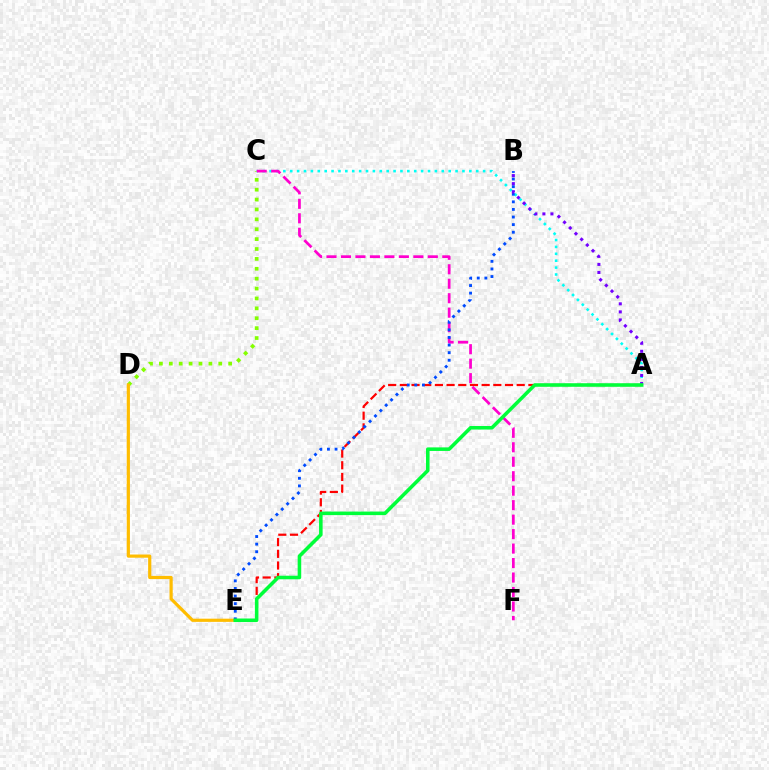{('C', 'D'): [{'color': '#84ff00', 'line_style': 'dotted', 'thickness': 2.69}], ('A', 'E'): [{'color': '#ff0000', 'line_style': 'dashed', 'thickness': 1.59}, {'color': '#00ff39', 'line_style': 'solid', 'thickness': 2.56}], ('A', 'C'): [{'color': '#00fff6', 'line_style': 'dotted', 'thickness': 1.87}], ('C', 'F'): [{'color': '#ff00cf', 'line_style': 'dashed', 'thickness': 1.97}], ('D', 'E'): [{'color': '#ffbd00', 'line_style': 'solid', 'thickness': 2.3}], ('B', 'E'): [{'color': '#004bff', 'line_style': 'dotted', 'thickness': 2.06}], ('A', 'B'): [{'color': '#7200ff', 'line_style': 'dotted', 'thickness': 2.19}]}